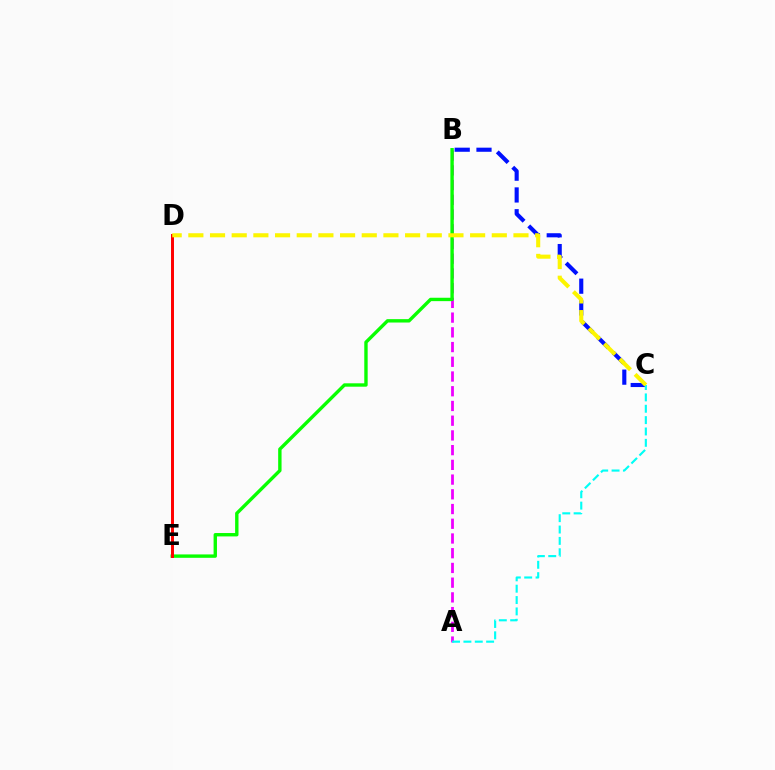{('B', 'C'): [{'color': '#0010ff', 'line_style': 'dashed', 'thickness': 2.96}], ('A', 'B'): [{'color': '#ee00ff', 'line_style': 'dashed', 'thickness': 2.0}], ('B', 'E'): [{'color': '#08ff00', 'line_style': 'solid', 'thickness': 2.44}], ('D', 'E'): [{'color': '#ff0000', 'line_style': 'solid', 'thickness': 2.14}], ('A', 'C'): [{'color': '#00fff6', 'line_style': 'dashed', 'thickness': 1.54}], ('C', 'D'): [{'color': '#fcf500', 'line_style': 'dashed', 'thickness': 2.94}]}